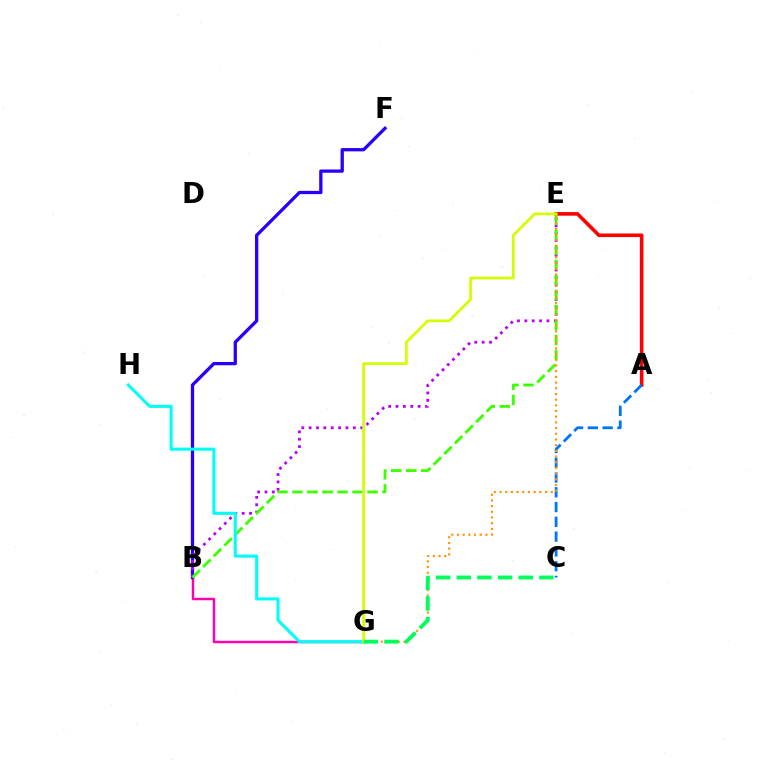{('B', 'G'): [{'color': '#ff00ac', 'line_style': 'solid', 'thickness': 1.77}], ('A', 'E'): [{'color': '#ff0000', 'line_style': 'solid', 'thickness': 2.58}], ('B', 'F'): [{'color': '#2500ff', 'line_style': 'solid', 'thickness': 2.36}], ('A', 'C'): [{'color': '#0074ff', 'line_style': 'dashed', 'thickness': 2.01}], ('B', 'E'): [{'color': '#b900ff', 'line_style': 'dotted', 'thickness': 2.0}, {'color': '#3dff00', 'line_style': 'dashed', 'thickness': 2.04}], ('G', 'H'): [{'color': '#00fff6', 'line_style': 'solid', 'thickness': 2.22}], ('E', 'G'): [{'color': '#ff9400', 'line_style': 'dotted', 'thickness': 1.55}, {'color': '#d1ff00', 'line_style': 'solid', 'thickness': 1.97}], ('C', 'G'): [{'color': '#00ff5c', 'line_style': 'dashed', 'thickness': 2.81}]}